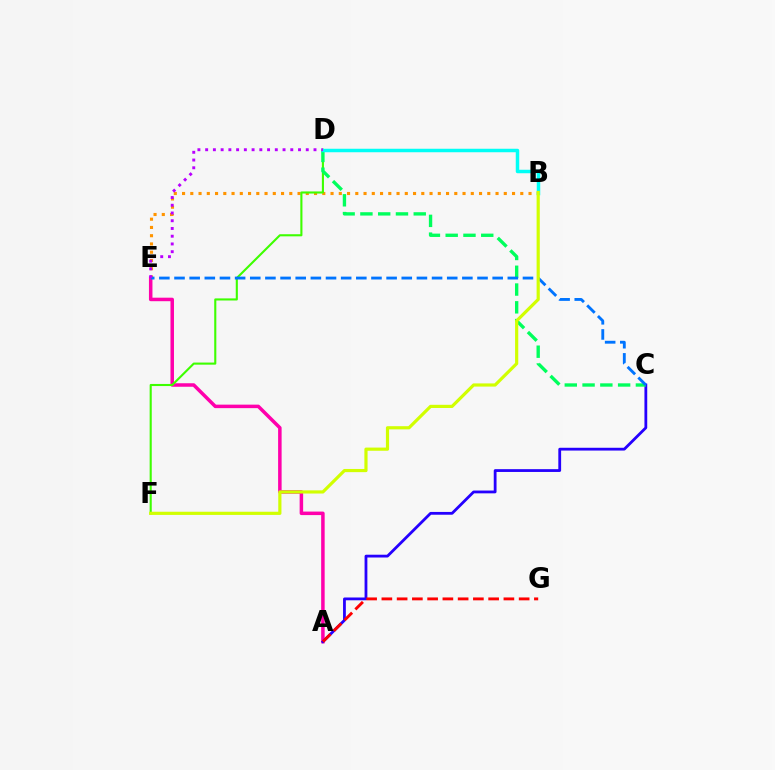{('B', 'E'): [{'color': '#ff9400', 'line_style': 'dotted', 'thickness': 2.24}], ('A', 'E'): [{'color': '#ff00ac', 'line_style': 'solid', 'thickness': 2.52}], ('A', 'C'): [{'color': '#2500ff', 'line_style': 'solid', 'thickness': 2.01}], ('A', 'G'): [{'color': '#ff0000', 'line_style': 'dashed', 'thickness': 2.07}], ('D', 'F'): [{'color': '#3dff00', 'line_style': 'solid', 'thickness': 1.51}], ('C', 'D'): [{'color': '#00ff5c', 'line_style': 'dashed', 'thickness': 2.42}], ('C', 'E'): [{'color': '#0074ff', 'line_style': 'dashed', 'thickness': 2.06}], ('B', 'D'): [{'color': '#00fff6', 'line_style': 'solid', 'thickness': 2.51}], ('B', 'F'): [{'color': '#d1ff00', 'line_style': 'solid', 'thickness': 2.29}], ('D', 'E'): [{'color': '#b900ff', 'line_style': 'dotted', 'thickness': 2.1}]}